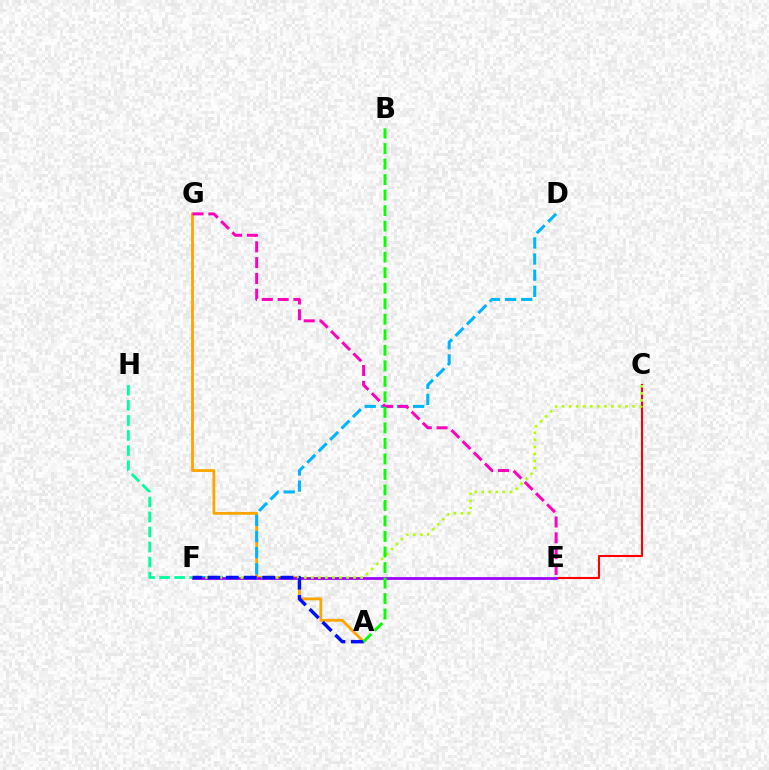{('A', 'G'): [{'color': '#ffa500', 'line_style': 'solid', 'thickness': 2.03}], ('D', 'F'): [{'color': '#00b5ff', 'line_style': 'dashed', 'thickness': 2.19}], ('F', 'H'): [{'color': '#00ff9d', 'line_style': 'dashed', 'thickness': 2.05}], ('C', 'E'): [{'color': '#ff0000', 'line_style': 'solid', 'thickness': 1.51}], ('E', 'F'): [{'color': '#9b00ff', 'line_style': 'solid', 'thickness': 1.97}], ('E', 'G'): [{'color': '#ff00bd', 'line_style': 'dashed', 'thickness': 2.15}], ('C', 'F'): [{'color': '#b3ff00', 'line_style': 'dotted', 'thickness': 1.91}], ('A', 'F'): [{'color': '#0010ff', 'line_style': 'dashed', 'thickness': 2.48}], ('A', 'B'): [{'color': '#08ff00', 'line_style': 'dashed', 'thickness': 2.11}]}